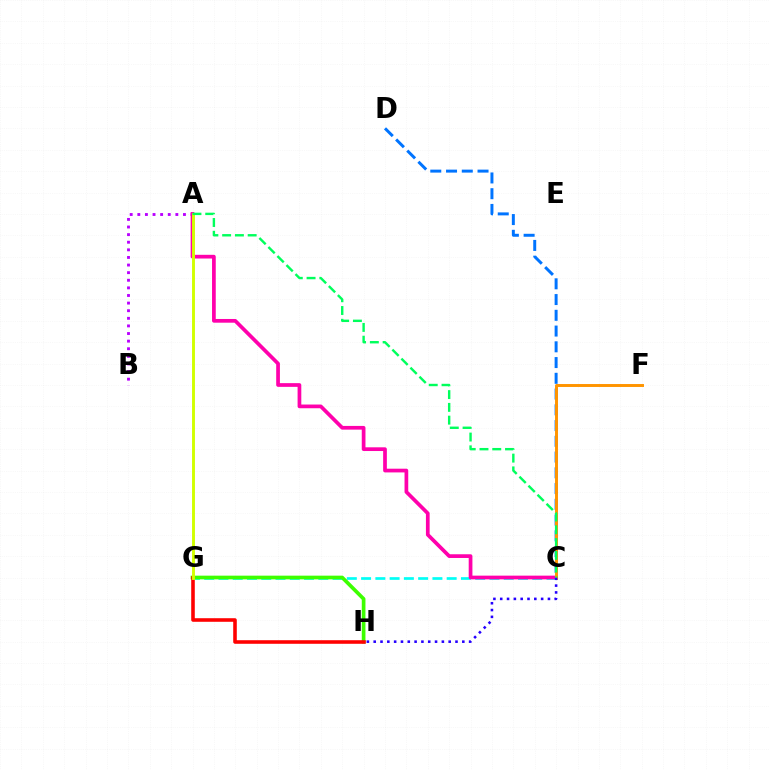{('C', 'D'): [{'color': '#0074ff', 'line_style': 'dashed', 'thickness': 2.14}], ('A', 'B'): [{'color': '#b900ff', 'line_style': 'dotted', 'thickness': 2.07}], ('C', 'G'): [{'color': '#00fff6', 'line_style': 'dashed', 'thickness': 1.94}], ('A', 'C'): [{'color': '#ff00ac', 'line_style': 'solid', 'thickness': 2.67}, {'color': '#00ff5c', 'line_style': 'dashed', 'thickness': 1.73}], ('C', 'F'): [{'color': '#ff9400', 'line_style': 'solid', 'thickness': 2.12}], ('G', 'H'): [{'color': '#3dff00', 'line_style': 'solid', 'thickness': 2.65}, {'color': '#ff0000', 'line_style': 'solid', 'thickness': 2.57}], ('C', 'H'): [{'color': '#2500ff', 'line_style': 'dotted', 'thickness': 1.85}], ('A', 'G'): [{'color': '#d1ff00', 'line_style': 'solid', 'thickness': 2.1}]}